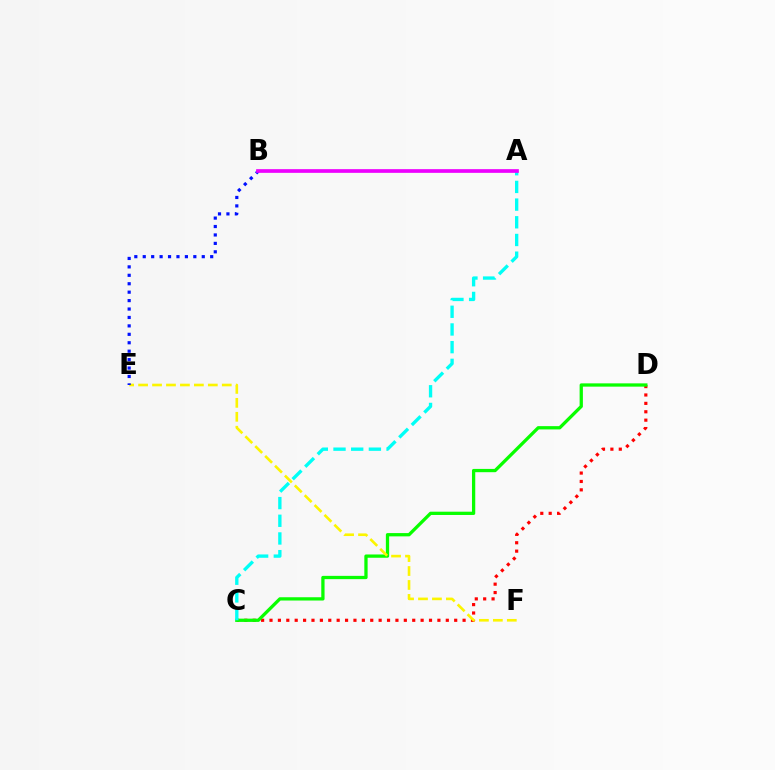{('C', 'D'): [{'color': '#ff0000', 'line_style': 'dotted', 'thickness': 2.28}, {'color': '#08ff00', 'line_style': 'solid', 'thickness': 2.36}], ('E', 'F'): [{'color': '#fcf500', 'line_style': 'dashed', 'thickness': 1.89}], ('B', 'E'): [{'color': '#0010ff', 'line_style': 'dotted', 'thickness': 2.29}], ('A', 'C'): [{'color': '#00fff6', 'line_style': 'dashed', 'thickness': 2.4}], ('A', 'B'): [{'color': '#ee00ff', 'line_style': 'solid', 'thickness': 2.65}]}